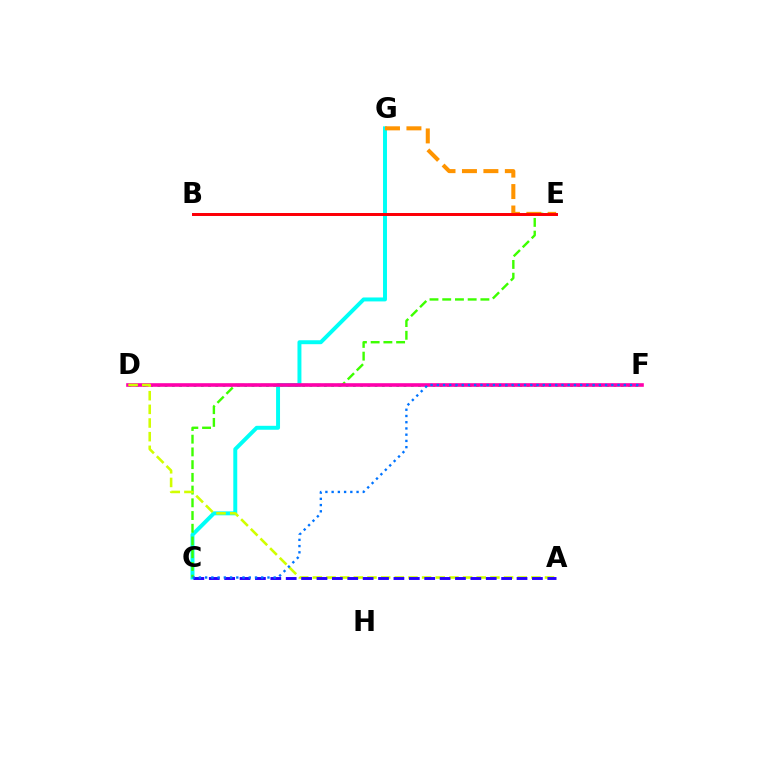{('C', 'G'): [{'color': '#00fff6', 'line_style': 'solid', 'thickness': 2.84}], ('C', 'E'): [{'color': '#3dff00', 'line_style': 'dashed', 'thickness': 1.73}], ('D', 'F'): [{'color': '#00ff5c', 'line_style': 'dotted', 'thickness': 1.97}, {'color': '#ff00ac', 'line_style': 'solid', 'thickness': 2.6}], ('B', 'E'): [{'color': '#b900ff', 'line_style': 'solid', 'thickness': 2.15}, {'color': '#ff0000', 'line_style': 'solid', 'thickness': 2.09}], ('E', 'G'): [{'color': '#ff9400', 'line_style': 'dashed', 'thickness': 2.91}], ('A', 'D'): [{'color': '#d1ff00', 'line_style': 'dashed', 'thickness': 1.86}], ('A', 'C'): [{'color': '#2500ff', 'line_style': 'dashed', 'thickness': 2.09}], ('C', 'F'): [{'color': '#0074ff', 'line_style': 'dotted', 'thickness': 1.69}]}